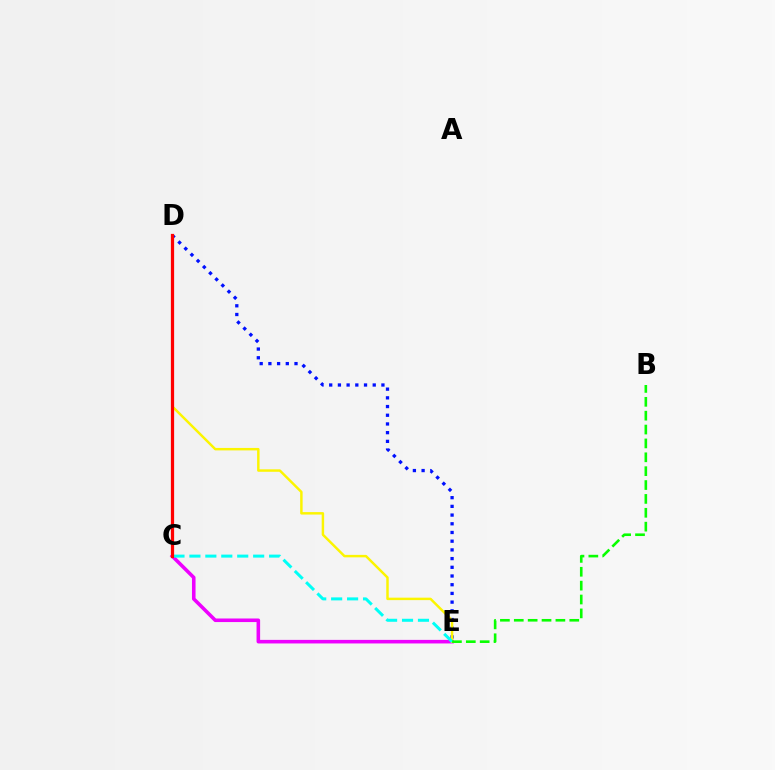{('D', 'E'): [{'color': '#0010ff', 'line_style': 'dotted', 'thickness': 2.36}, {'color': '#fcf500', 'line_style': 'solid', 'thickness': 1.77}], ('C', 'E'): [{'color': '#ee00ff', 'line_style': 'solid', 'thickness': 2.57}, {'color': '#00fff6', 'line_style': 'dashed', 'thickness': 2.17}], ('C', 'D'): [{'color': '#ff0000', 'line_style': 'solid', 'thickness': 2.33}], ('B', 'E'): [{'color': '#08ff00', 'line_style': 'dashed', 'thickness': 1.88}]}